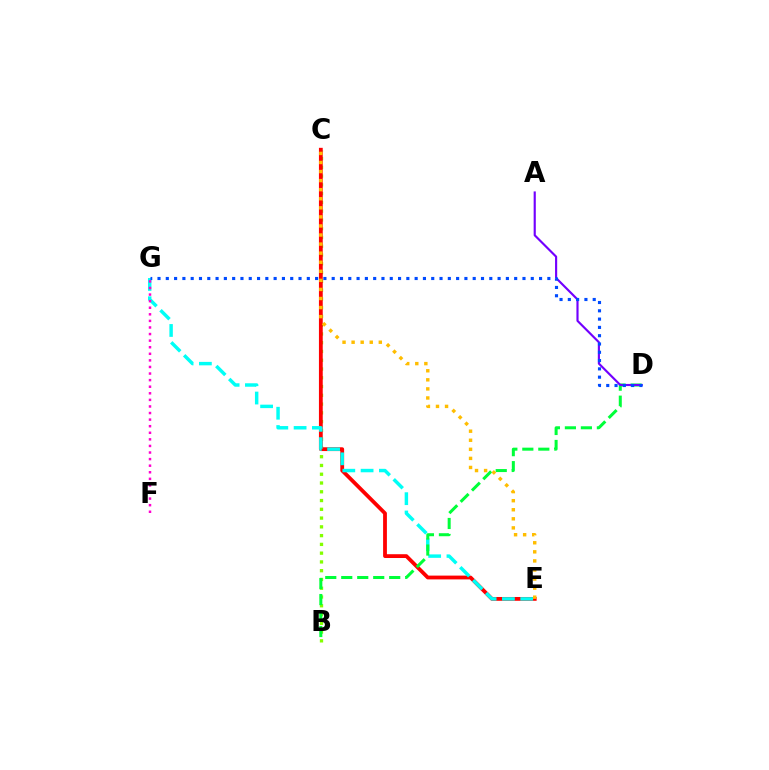{('B', 'C'): [{'color': '#84ff00', 'line_style': 'dotted', 'thickness': 2.38}], ('C', 'E'): [{'color': '#ff0000', 'line_style': 'solid', 'thickness': 2.74}, {'color': '#ffbd00', 'line_style': 'dotted', 'thickness': 2.46}], ('E', 'G'): [{'color': '#00fff6', 'line_style': 'dashed', 'thickness': 2.49}], ('F', 'G'): [{'color': '#ff00cf', 'line_style': 'dotted', 'thickness': 1.79}], ('B', 'D'): [{'color': '#00ff39', 'line_style': 'dashed', 'thickness': 2.17}], ('A', 'D'): [{'color': '#7200ff', 'line_style': 'solid', 'thickness': 1.55}], ('D', 'G'): [{'color': '#004bff', 'line_style': 'dotted', 'thickness': 2.25}]}